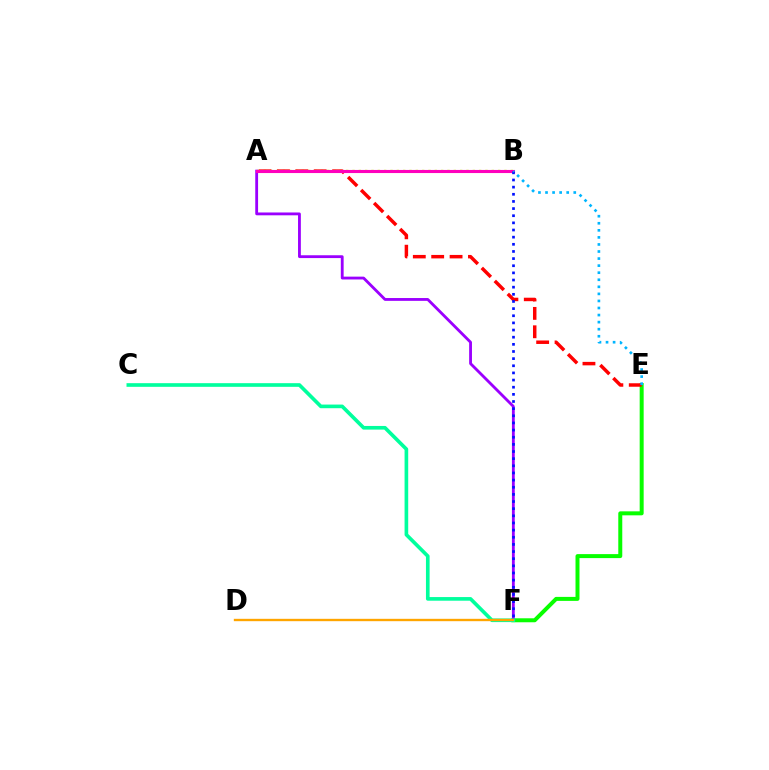{('E', 'F'): [{'color': '#08ff00', 'line_style': 'solid', 'thickness': 2.87}], ('A', 'B'): [{'color': '#b3ff00', 'line_style': 'dotted', 'thickness': 1.72}, {'color': '#ff00bd', 'line_style': 'solid', 'thickness': 2.23}], ('A', 'E'): [{'color': '#ff0000', 'line_style': 'dashed', 'thickness': 2.5}], ('A', 'F'): [{'color': '#9b00ff', 'line_style': 'solid', 'thickness': 2.03}], ('C', 'F'): [{'color': '#00ff9d', 'line_style': 'solid', 'thickness': 2.63}], ('B', 'F'): [{'color': '#0010ff', 'line_style': 'dotted', 'thickness': 1.94}], ('B', 'E'): [{'color': '#00b5ff', 'line_style': 'dotted', 'thickness': 1.92}], ('D', 'F'): [{'color': '#ffa500', 'line_style': 'solid', 'thickness': 1.7}]}